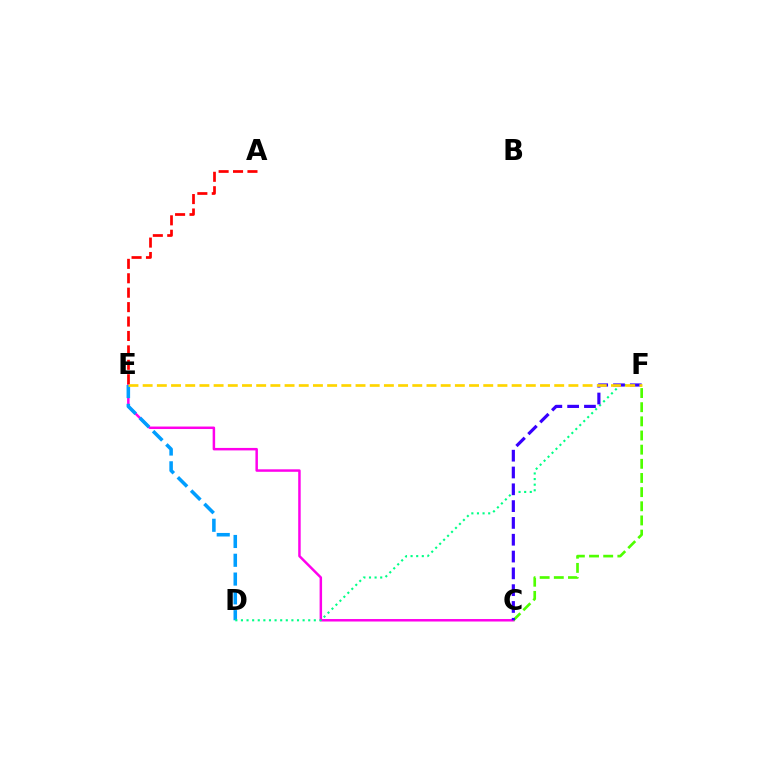{('C', 'E'): [{'color': '#ff00ed', 'line_style': 'solid', 'thickness': 1.79}], ('D', 'E'): [{'color': '#009eff', 'line_style': 'dashed', 'thickness': 2.55}], ('D', 'F'): [{'color': '#00ff86', 'line_style': 'dotted', 'thickness': 1.52}], ('C', 'F'): [{'color': '#4fff00', 'line_style': 'dashed', 'thickness': 1.92}, {'color': '#3700ff', 'line_style': 'dashed', 'thickness': 2.28}], ('A', 'E'): [{'color': '#ff0000', 'line_style': 'dashed', 'thickness': 1.96}], ('E', 'F'): [{'color': '#ffd500', 'line_style': 'dashed', 'thickness': 1.93}]}